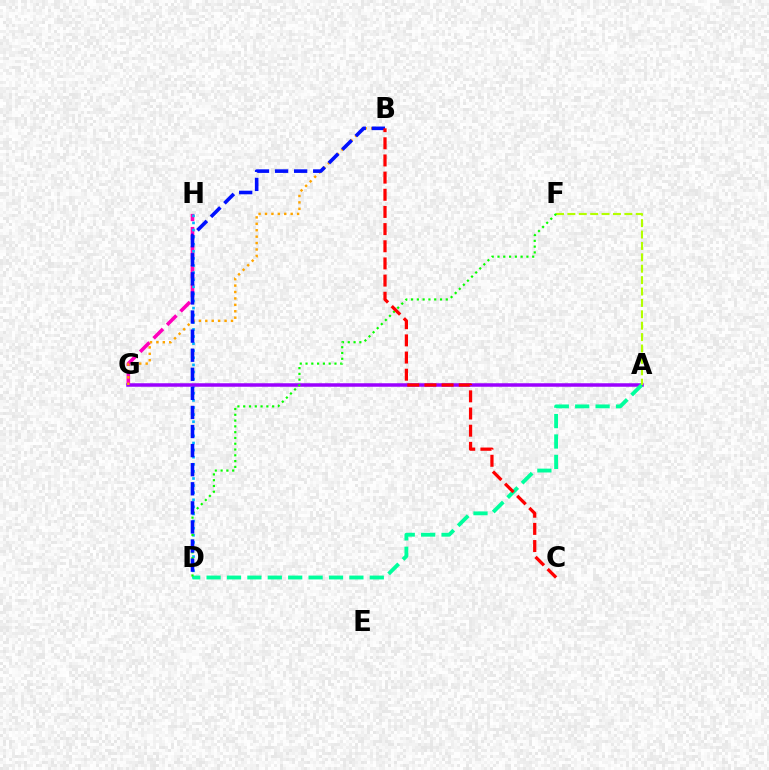{('G', 'H'): [{'color': '#ff00bd', 'line_style': 'dashed', 'thickness': 2.59}], ('D', 'H'): [{'color': '#00b5ff', 'line_style': 'dotted', 'thickness': 1.93}], ('A', 'G'): [{'color': '#9b00ff', 'line_style': 'solid', 'thickness': 2.52}], ('A', 'F'): [{'color': '#b3ff00', 'line_style': 'dashed', 'thickness': 1.55}], ('A', 'D'): [{'color': '#00ff9d', 'line_style': 'dashed', 'thickness': 2.77}], ('D', 'F'): [{'color': '#08ff00', 'line_style': 'dotted', 'thickness': 1.57}], ('B', 'G'): [{'color': '#ffa500', 'line_style': 'dotted', 'thickness': 1.74}], ('B', 'D'): [{'color': '#0010ff', 'line_style': 'dashed', 'thickness': 2.59}], ('B', 'C'): [{'color': '#ff0000', 'line_style': 'dashed', 'thickness': 2.33}]}